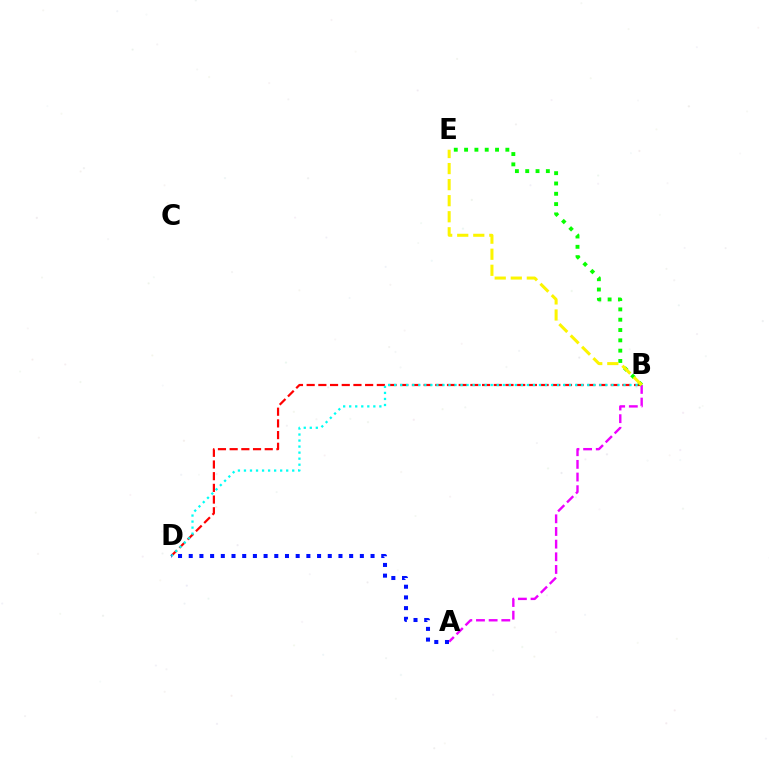{('B', 'D'): [{'color': '#ff0000', 'line_style': 'dashed', 'thickness': 1.59}, {'color': '#00fff6', 'line_style': 'dotted', 'thickness': 1.64}], ('A', 'B'): [{'color': '#ee00ff', 'line_style': 'dashed', 'thickness': 1.72}], ('B', 'E'): [{'color': '#08ff00', 'line_style': 'dotted', 'thickness': 2.8}, {'color': '#fcf500', 'line_style': 'dashed', 'thickness': 2.18}], ('A', 'D'): [{'color': '#0010ff', 'line_style': 'dotted', 'thickness': 2.91}]}